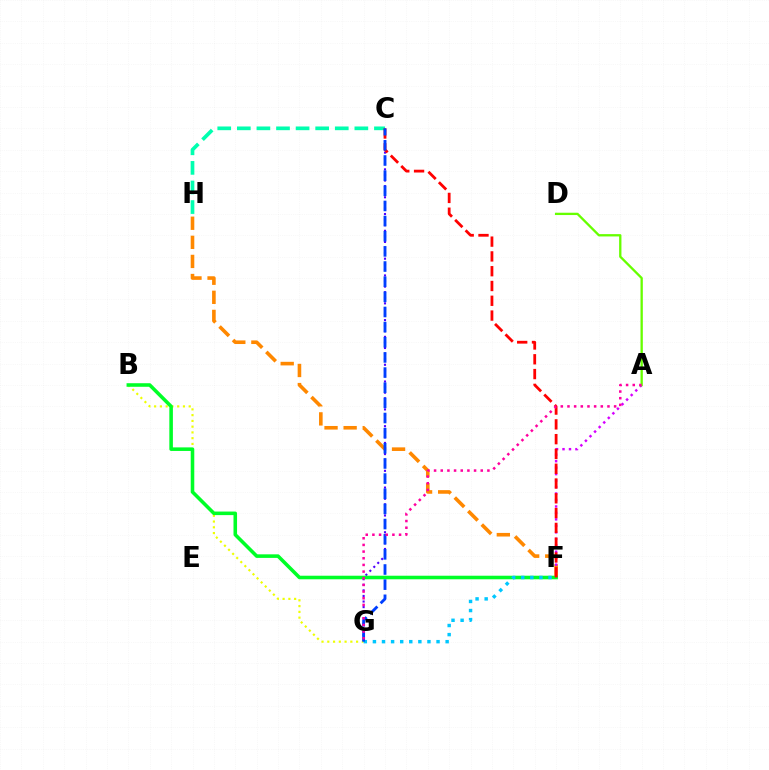{('F', 'H'): [{'color': '#ff8800', 'line_style': 'dashed', 'thickness': 2.59}], ('C', 'G'): [{'color': '#4f00ff', 'line_style': 'dotted', 'thickness': 1.52}, {'color': '#003fff', 'line_style': 'dashed', 'thickness': 2.06}], ('A', 'F'): [{'color': '#d600ff', 'line_style': 'dotted', 'thickness': 1.76}], ('B', 'G'): [{'color': '#eeff00', 'line_style': 'dotted', 'thickness': 1.57}], ('A', 'D'): [{'color': '#66ff00', 'line_style': 'solid', 'thickness': 1.67}], ('C', 'H'): [{'color': '#00ffaf', 'line_style': 'dashed', 'thickness': 2.66}], ('B', 'F'): [{'color': '#00ff27', 'line_style': 'solid', 'thickness': 2.57}], ('C', 'F'): [{'color': '#ff0000', 'line_style': 'dashed', 'thickness': 2.01}], ('F', 'G'): [{'color': '#00c7ff', 'line_style': 'dotted', 'thickness': 2.47}], ('A', 'G'): [{'color': '#ff00a0', 'line_style': 'dotted', 'thickness': 1.81}]}